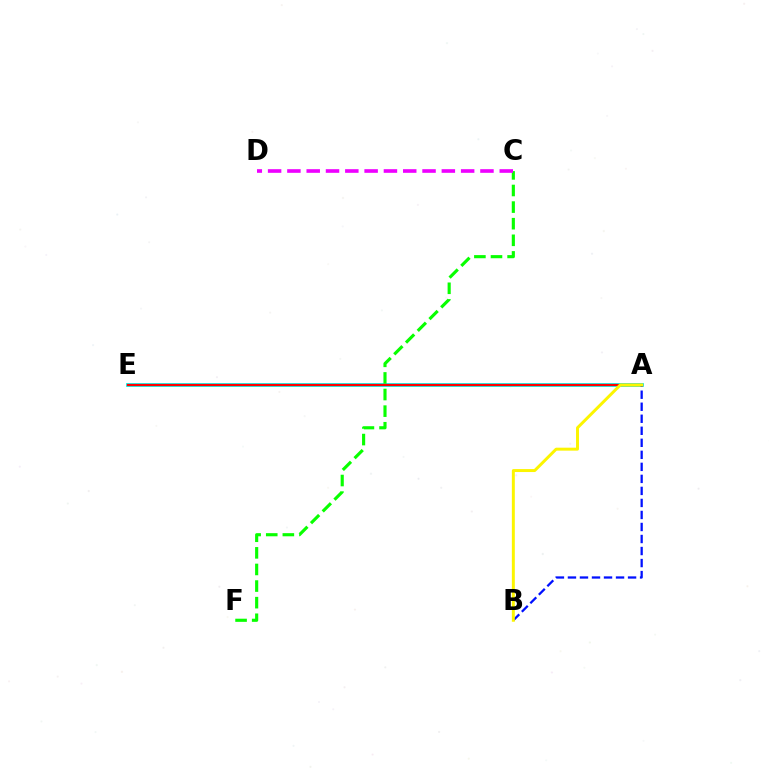{('A', 'E'): [{'color': '#00fff6', 'line_style': 'solid', 'thickness': 2.74}, {'color': '#ff0000', 'line_style': 'solid', 'thickness': 1.65}], ('C', 'F'): [{'color': '#08ff00', 'line_style': 'dashed', 'thickness': 2.26}], ('A', 'B'): [{'color': '#0010ff', 'line_style': 'dashed', 'thickness': 1.63}, {'color': '#fcf500', 'line_style': 'solid', 'thickness': 2.13}], ('C', 'D'): [{'color': '#ee00ff', 'line_style': 'dashed', 'thickness': 2.62}]}